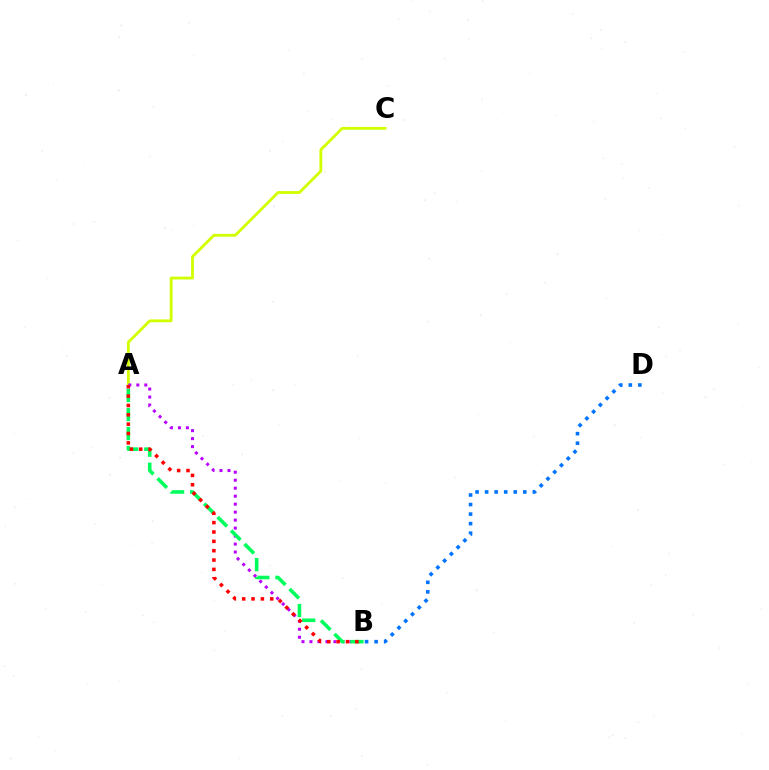{('A', 'C'): [{'color': '#d1ff00', 'line_style': 'solid', 'thickness': 2.03}], ('A', 'B'): [{'color': '#b900ff', 'line_style': 'dotted', 'thickness': 2.17}, {'color': '#00ff5c', 'line_style': 'dashed', 'thickness': 2.59}, {'color': '#ff0000', 'line_style': 'dotted', 'thickness': 2.54}], ('B', 'D'): [{'color': '#0074ff', 'line_style': 'dotted', 'thickness': 2.59}]}